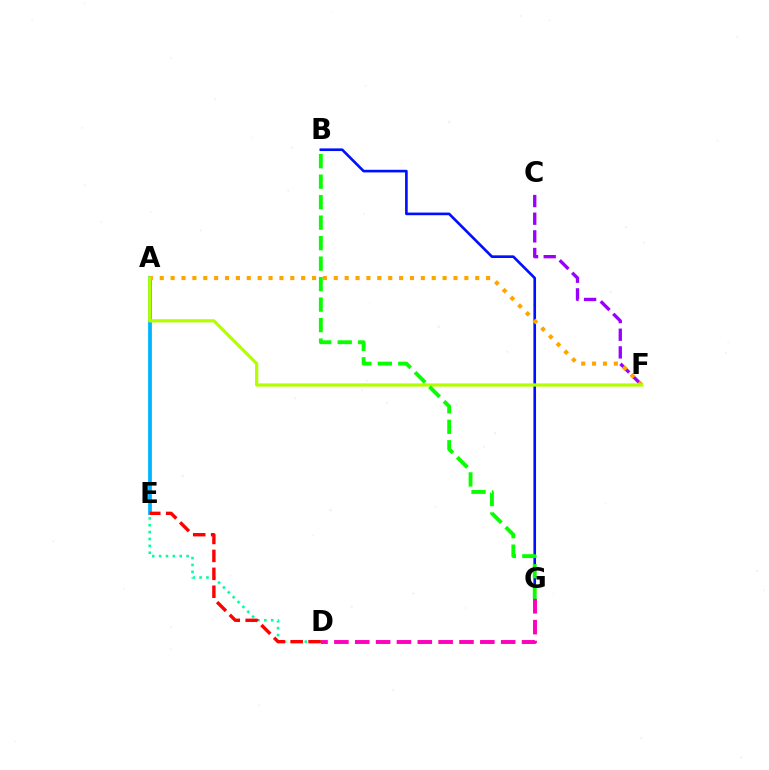{('A', 'E'): [{'color': '#00b5ff', 'line_style': 'solid', 'thickness': 2.72}], ('C', 'F'): [{'color': '#9b00ff', 'line_style': 'dashed', 'thickness': 2.4}], ('B', 'G'): [{'color': '#0010ff', 'line_style': 'solid', 'thickness': 1.9}, {'color': '#08ff00', 'line_style': 'dashed', 'thickness': 2.78}], ('D', 'E'): [{'color': '#00ff9d', 'line_style': 'dotted', 'thickness': 1.87}, {'color': '#ff0000', 'line_style': 'dashed', 'thickness': 2.44}], ('A', 'F'): [{'color': '#ffa500', 'line_style': 'dotted', 'thickness': 2.96}, {'color': '#b3ff00', 'line_style': 'solid', 'thickness': 2.33}], ('D', 'G'): [{'color': '#ff00bd', 'line_style': 'dashed', 'thickness': 2.83}]}